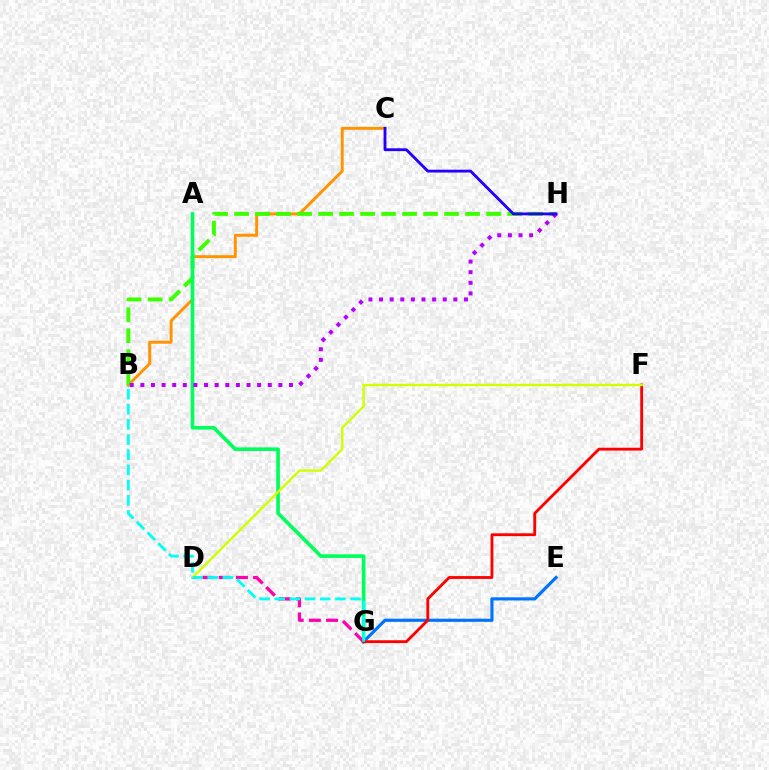{('E', 'G'): [{'color': '#0074ff', 'line_style': 'solid', 'thickness': 2.27}], ('B', 'C'): [{'color': '#ff9400', 'line_style': 'solid', 'thickness': 2.12}], ('B', 'H'): [{'color': '#3dff00', 'line_style': 'dashed', 'thickness': 2.85}, {'color': '#b900ff', 'line_style': 'dotted', 'thickness': 2.88}], ('A', 'G'): [{'color': '#00ff5c', 'line_style': 'solid', 'thickness': 2.62}], ('D', 'G'): [{'color': '#ff00ac', 'line_style': 'dashed', 'thickness': 2.34}], ('F', 'G'): [{'color': '#ff0000', 'line_style': 'solid', 'thickness': 2.04}], ('D', 'F'): [{'color': '#d1ff00', 'line_style': 'solid', 'thickness': 1.76}], ('C', 'H'): [{'color': '#2500ff', 'line_style': 'solid', 'thickness': 2.04}], ('B', 'G'): [{'color': '#00fff6', 'line_style': 'dashed', 'thickness': 2.06}]}